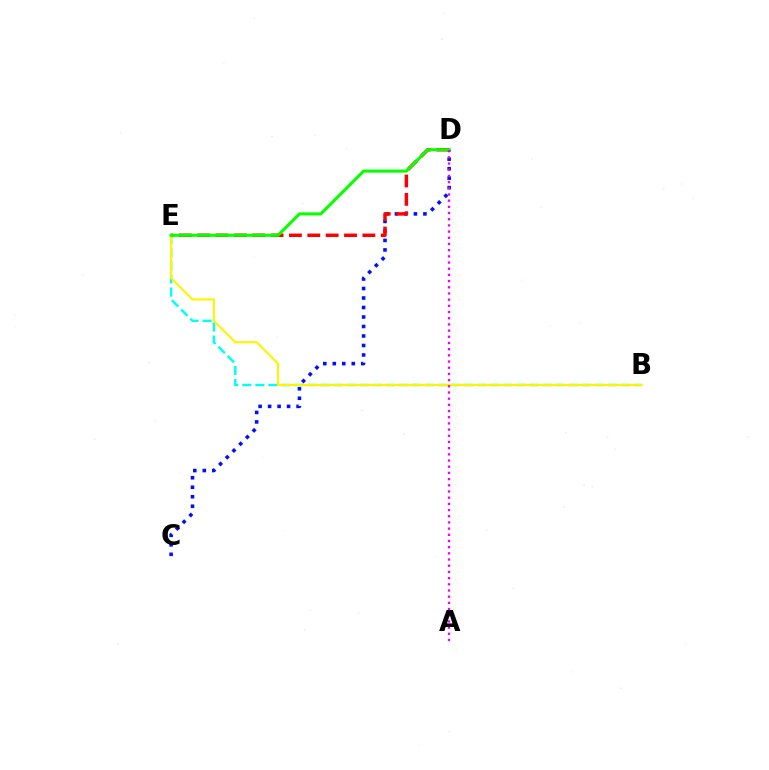{('B', 'E'): [{'color': '#00fff6', 'line_style': 'dashed', 'thickness': 1.77}, {'color': '#fcf500', 'line_style': 'solid', 'thickness': 1.53}], ('C', 'D'): [{'color': '#0010ff', 'line_style': 'dotted', 'thickness': 2.58}], ('D', 'E'): [{'color': '#ff0000', 'line_style': 'dashed', 'thickness': 2.49}, {'color': '#08ff00', 'line_style': 'solid', 'thickness': 2.21}], ('A', 'D'): [{'color': '#ee00ff', 'line_style': 'dotted', 'thickness': 1.68}]}